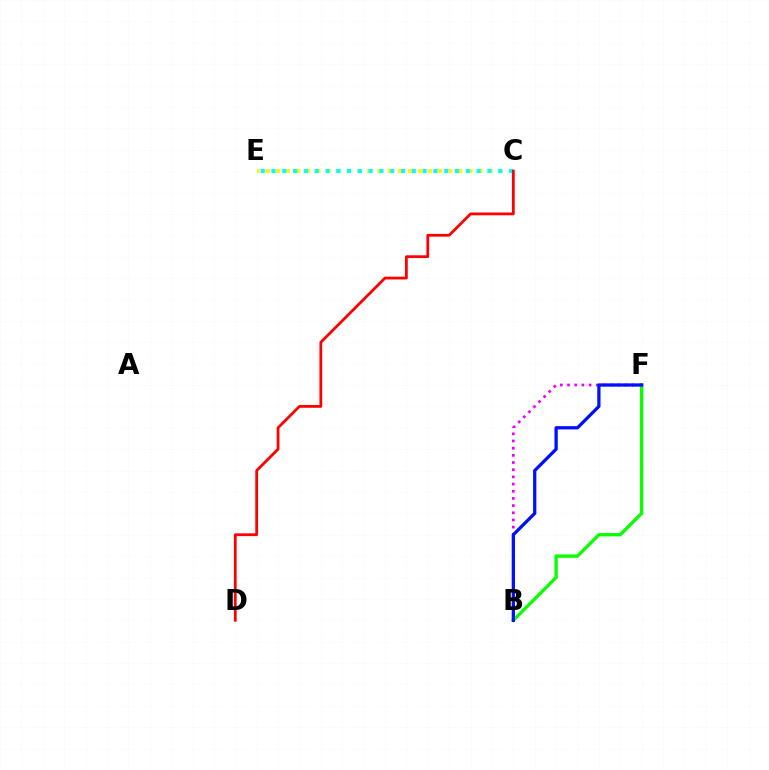{('B', 'F'): [{'color': '#ee00ff', 'line_style': 'dotted', 'thickness': 1.95}, {'color': '#08ff00', 'line_style': 'solid', 'thickness': 2.38}, {'color': '#0010ff', 'line_style': 'solid', 'thickness': 2.35}], ('C', 'E'): [{'color': '#fcf500', 'line_style': 'dotted', 'thickness': 2.75}, {'color': '#00fff6', 'line_style': 'dotted', 'thickness': 2.93}], ('C', 'D'): [{'color': '#ff0000', 'line_style': 'solid', 'thickness': 2.0}]}